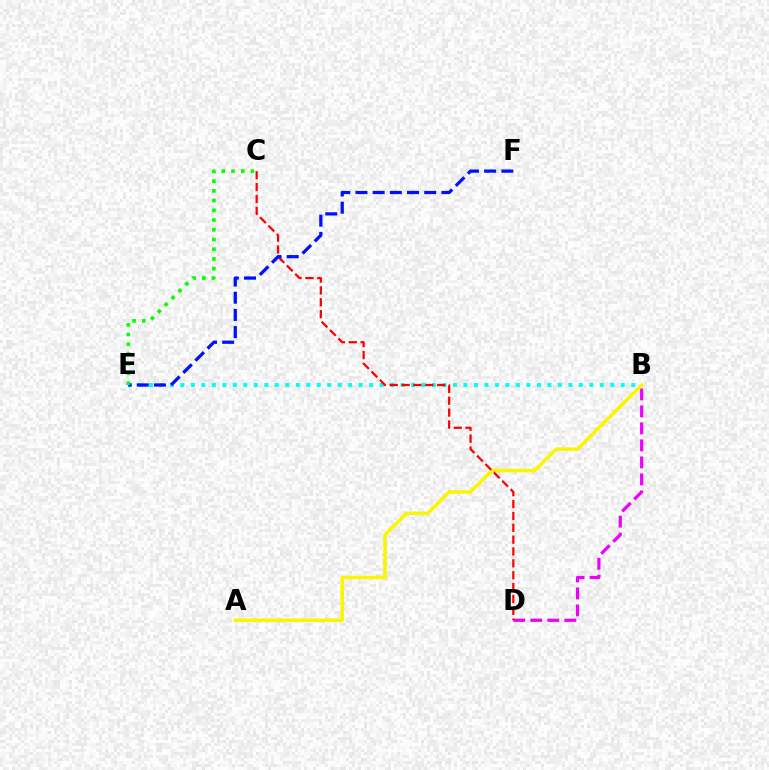{('B', 'E'): [{'color': '#00fff6', 'line_style': 'dotted', 'thickness': 2.85}], ('B', 'D'): [{'color': '#ee00ff', 'line_style': 'dashed', 'thickness': 2.31}], ('A', 'B'): [{'color': '#fcf500', 'line_style': 'solid', 'thickness': 2.54}], ('C', 'D'): [{'color': '#ff0000', 'line_style': 'dashed', 'thickness': 1.61}], ('E', 'F'): [{'color': '#0010ff', 'line_style': 'dashed', 'thickness': 2.34}], ('C', 'E'): [{'color': '#08ff00', 'line_style': 'dotted', 'thickness': 2.64}]}